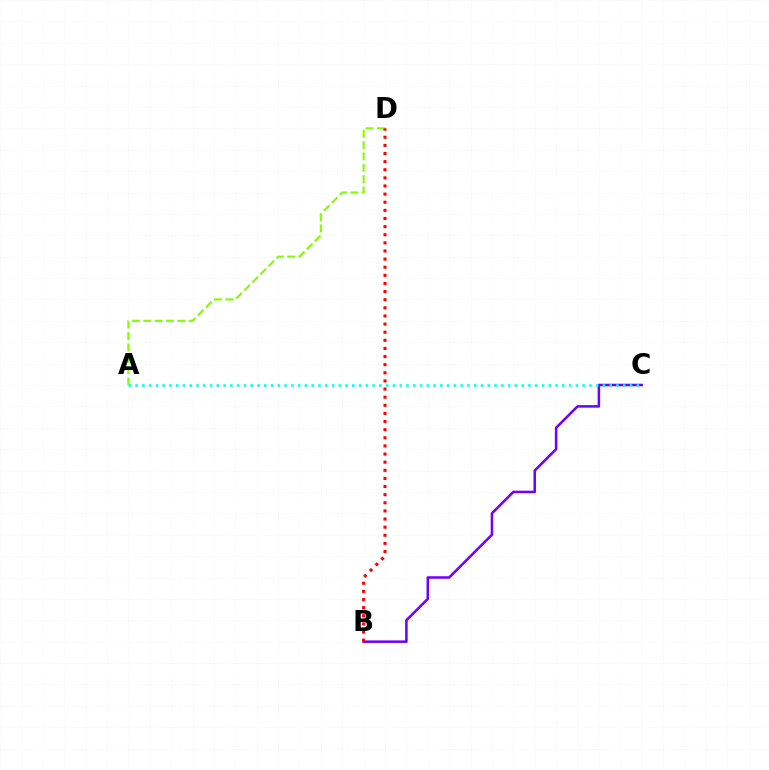{('B', 'C'): [{'color': '#7200ff', 'line_style': 'solid', 'thickness': 1.83}], ('A', 'D'): [{'color': '#84ff00', 'line_style': 'dashed', 'thickness': 1.54}], ('B', 'D'): [{'color': '#ff0000', 'line_style': 'dotted', 'thickness': 2.21}], ('A', 'C'): [{'color': '#00fff6', 'line_style': 'dotted', 'thickness': 1.84}]}